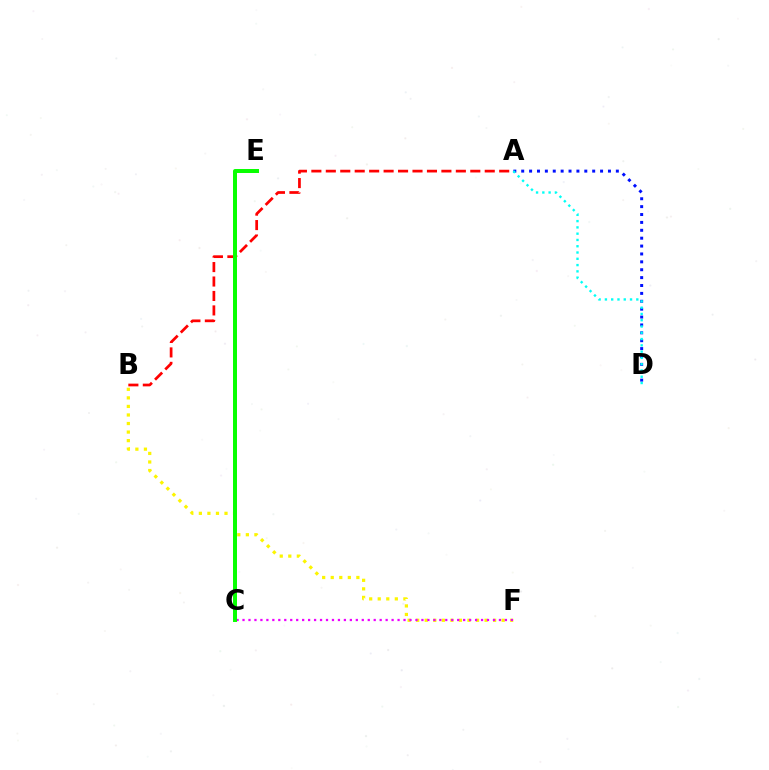{('B', 'F'): [{'color': '#fcf500', 'line_style': 'dotted', 'thickness': 2.32}], ('A', 'D'): [{'color': '#0010ff', 'line_style': 'dotted', 'thickness': 2.14}, {'color': '#00fff6', 'line_style': 'dotted', 'thickness': 1.71}], ('C', 'F'): [{'color': '#ee00ff', 'line_style': 'dotted', 'thickness': 1.62}], ('A', 'B'): [{'color': '#ff0000', 'line_style': 'dashed', 'thickness': 1.96}], ('C', 'E'): [{'color': '#08ff00', 'line_style': 'solid', 'thickness': 2.86}]}